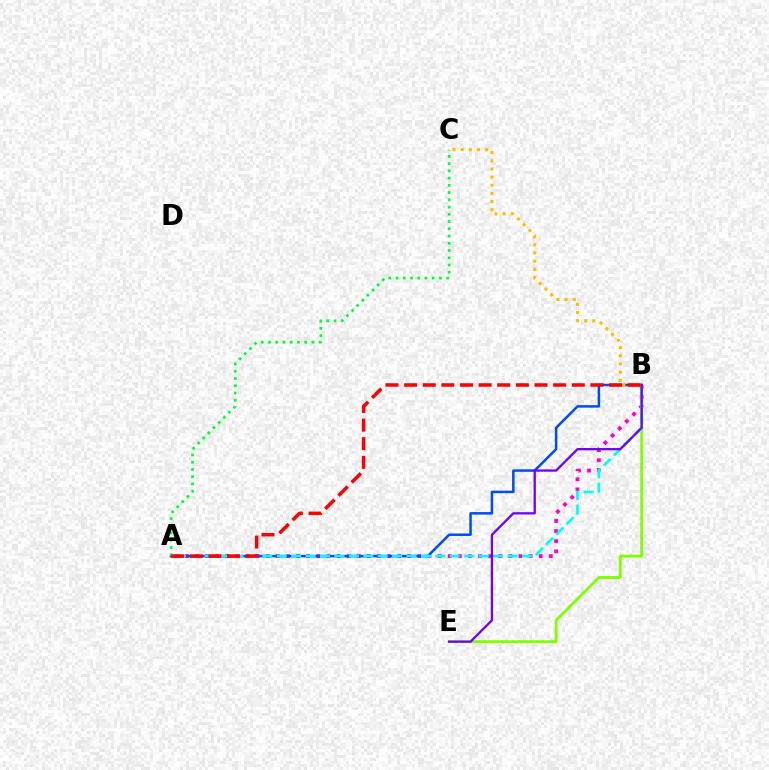{('A', 'B'): [{'color': '#ff00cf', 'line_style': 'dotted', 'thickness': 2.75}, {'color': '#004bff', 'line_style': 'solid', 'thickness': 1.81}, {'color': '#00fff6', 'line_style': 'dashed', 'thickness': 1.96}, {'color': '#ff0000', 'line_style': 'dashed', 'thickness': 2.53}], ('B', 'E'): [{'color': '#84ff00', 'line_style': 'solid', 'thickness': 2.09}, {'color': '#7200ff', 'line_style': 'solid', 'thickness': 1.65}], ('A', 'C'): [{'color': '#00ff39', 'line_style': 'dotted', 'thickness': 1.97}], ('B', 'C'): [{'color': '#ffbd00', 'line_style': 'dotted', 'thickness': 2.22}]}